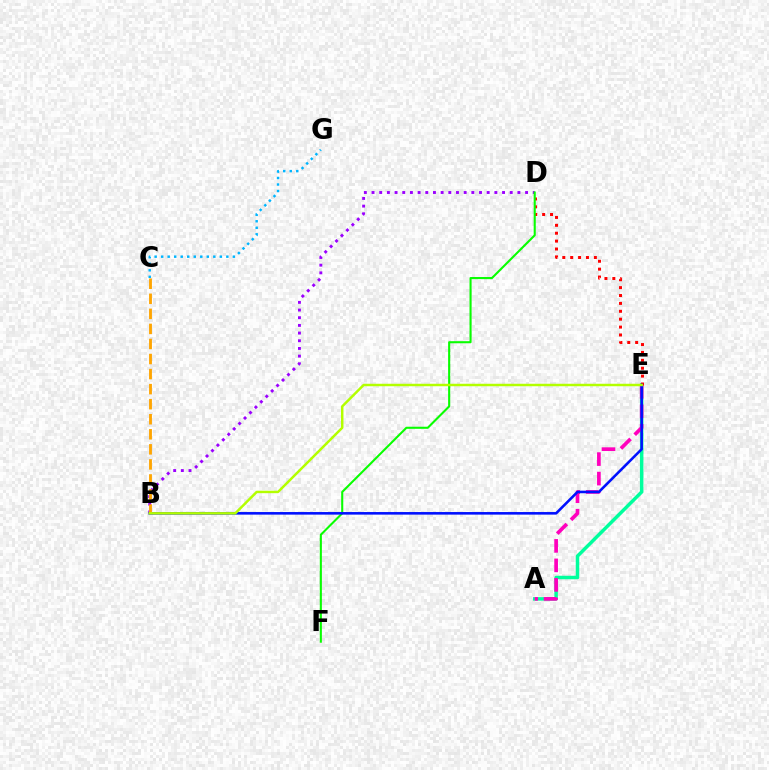{('A', 'E'): [{'color': '#00ff9d', 'line_style': 'solid', 'thickness': 2.51}, {'color': '#ff00bd', 'line_style': 'dashed', 'thickness': 2.65}], ('C', 'G'): [{'color': '#00b5ff', 'line_style': 'dotted', 'thickness': 1.77}], ('B', 'D'): [{'color': '#9b00ff', 'line_style': 'dotted', 'thickness': 2.09}], ('D', 'E'): [{'color': '#ff0000', 'line_style': 'dotted', 'thickness': 2.14}], ('D', 'F'): [{'color': '#08ff00', 'line_style': 'solid', 'thickness': 1.5}], ('B', 'E'): [{'color': '#0010ff', 'line_style': 'solid', 'thickness': 1.86}, {'color': '#b3ff00', 'line_style': 'solid', 'thickness': 1.78}], ('B', 'C'): [{'color': '#ffa500', 'line_style': 'dashed', 'thickness': 2.04}]}